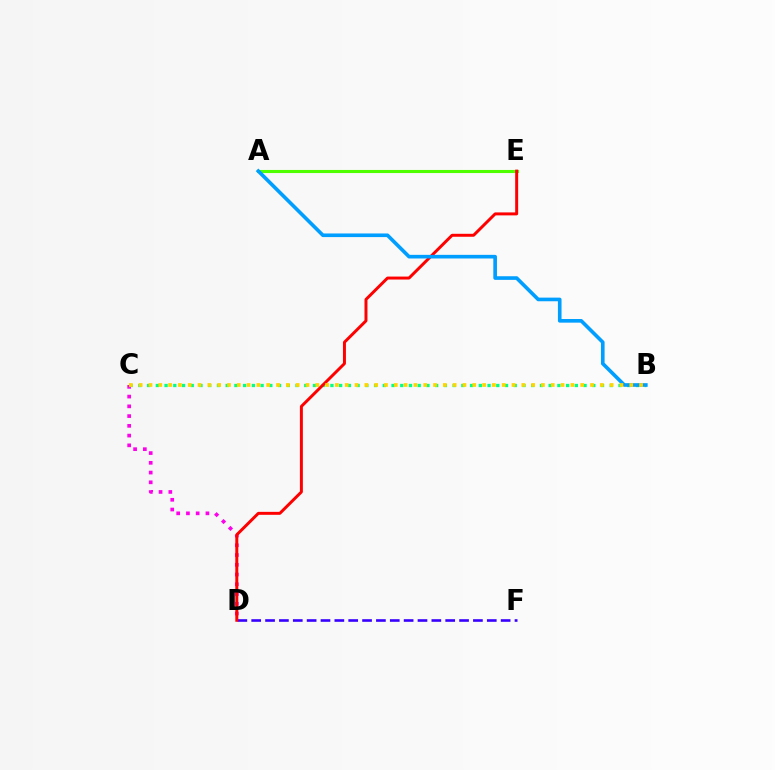{('C', 'D'): [{'color': '#ff00ed', 'line_style': 'dotted', 'thickness': 2.65}], ('D', 'F'): [{'color': '#3700ff', 'line_style': 'dashed', 'thickness': 1.88}], ('B', 'C'): [{'color': '#00ff86', 'line_style': 'dotted', 'thickness': 2.37}, {'color': '#ffd500', 'line_style': 'dotted', 'thickness': 2.67}], ('A', 'E'): [{'color': '#4fff00', 'line_style': 'solid', 'thickness': 2.23}], ('D', 'E'): [{'color': '#ff0000', 'line_style': 'solid', 'thickness': 2.14}], ('A', 'B'): [{'color': '#009eff', 'line_style': 'solid', 'thickness': 2.62}]}